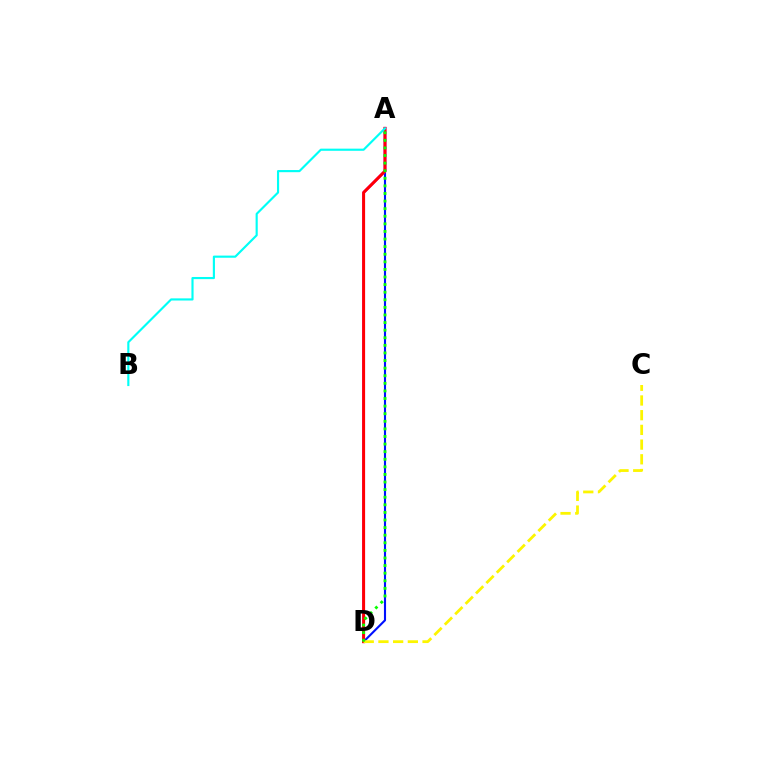{('A', 'D'): [{'color': '#0010ff', 'line_style': 'solid', 'thickness': 1.52}, {'color': '#ee00ff', 'line_style': 'solid', 'thickness': 2.06}, {'color': '#ff0000', 'line_style': 'solid', 'thickness': 2.1}, {'color': '#08ff00', 'line_style': 'dotted', 'thickness': 2.06}], ('C', 'D'): [{'color': '#fcf500', 'line_style': 'dashed', 'thickness': 2.0}], ('A', 'B'): [{'color': '#00fff6', 'line_style': 'solid', 'thickness': 1.55}]}